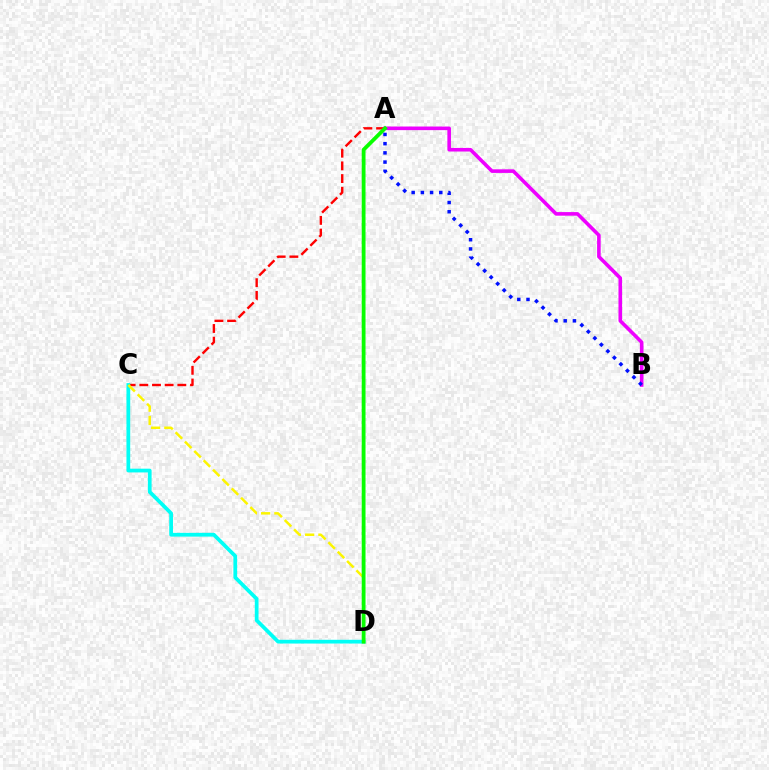{('A', 'C'): [{'color': '#ff0000', 'line_style': 'dashed', 'thickness': 1.72}], ('C', 'D'): [{'color': '#00fff6', 'line_style': 'solid', 'thickness': 2.7}, {'color': '#fcf500', 'line_style': 'dashed', 'thickness': 1.8}], ('A', 'B'): [{'color': '#ee00ff', 'line_style': 'solid', 'thickness': 2.59}, {'color': '#0010ff', 'line_style': 'dotted', 'thickness': 2.5}], ('A', 'D'): [{'color': '#08ff00', 'line_style': 'solid', 'thickness': 2.74}]}